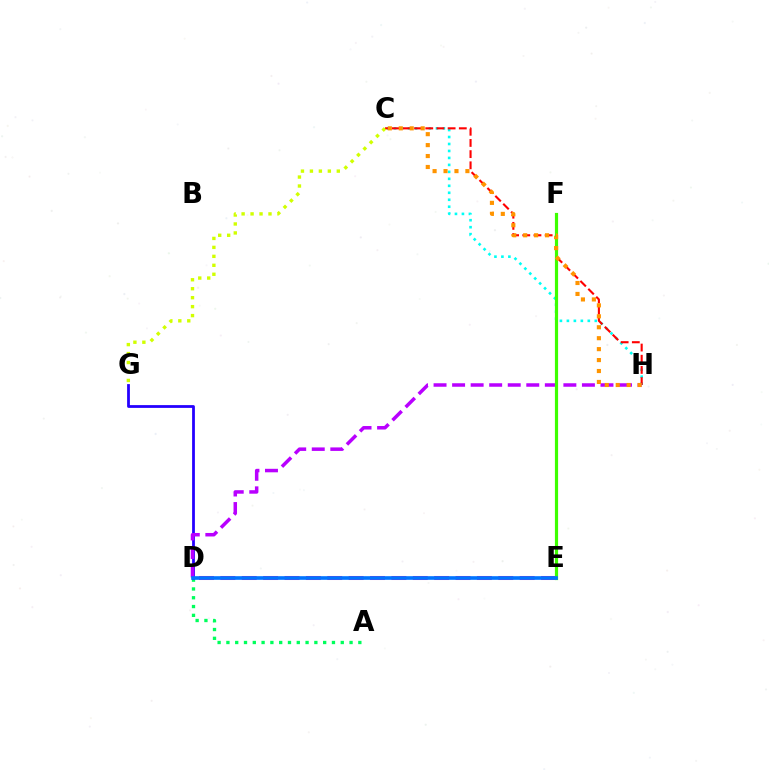{('A', 'D'): [{'color': '#00ff5c', 'line_style': 'dotted', 'thickness': 2.39}], ('C', 'H'): [{'color': '#00fff6', 'line_style': 'dotted', 'thickness': 1.89}, {'color': '#ff0000', 'line_style': 'dashed', 'thickness': 1.52}, {'color': '#ff9400', 'line_style': 'dotted', 'thickness': 2.97}], ('D', 'G'): [{'color': '#2500ff', 'line_style': 'solid', 'thickness': 2.0}], ('D', 'H'): [{'color': '#b900ff', 'line_style': 'dashed', 'thickness': 2.52}], ('D', 'E'): [{'color': '#ff00ac', 'line_style': 'dashed', 'thickness': 2.9}, {'color': '#0074ff', 'line_style': 'solid', 'thickness': 2.62}], ('E', 'F'): [{'color': '#3dff00', 'line_style': 'solid', 'thickness': 2.29}], ('C', 'G'): [{'color': '#d1ff00', 'line_style': 'dotted', 'thickness': 2.43}]}